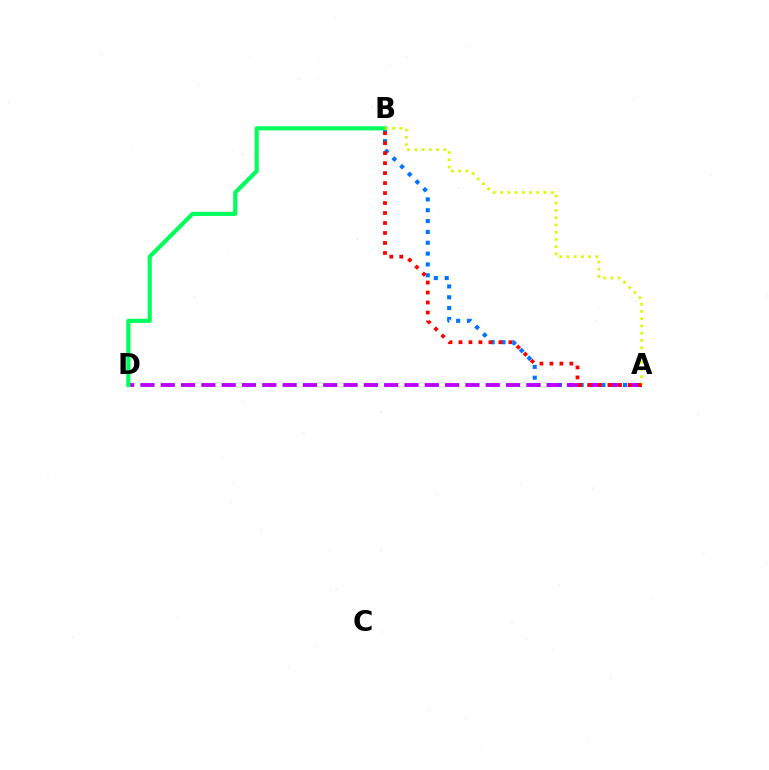{('A', 'B'): [{'color': '#0074ff', 'line_style': 'dotted', 'thickness': 2.95}, {'color': '#d1ff00', 'line_style': 'dotted', 'thickness': 1.97}, {'color': '#ff0000', 'line_style': 'dotted', 'thickness': 2.71}], ('A', 'D'): [{'color': '#b900ff', 'line_style': 'dashed', 'thickness': 2.76}], ('B', 'D'): [{'color': '#00ff5c', 'line_style': 'solid', 'thickness': 2.97}]}